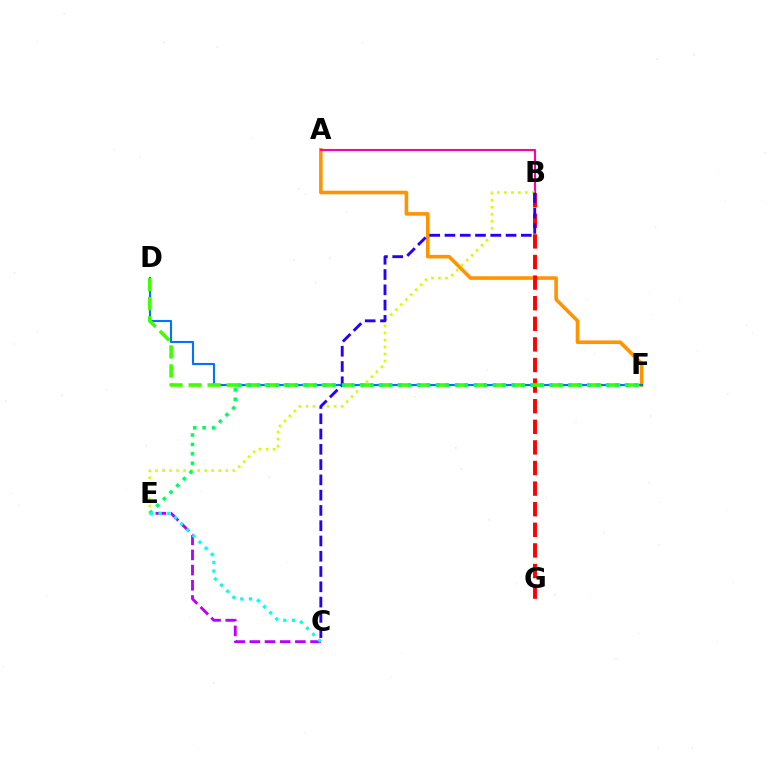{('A', 'F'): [{'color': '#ff9400', 'line_style': 'solid', 'thickness': 2.59}], ('D', 'F'): [{'color': '#0074ff', 'line_style': 'solid', 'thickness': 1.53}, {'color': '#3dff00', 'line_style': 'dashed', 'thickness': 2.58}], ('B', 'G'): [{'color': '#ff0000', 'line_style': 'dashed', 'thickness': 2.8}], ('A', 'B'): [{'color': '#ff00ac', 'line_style': 'solid', 'thickness': 1.51}], ('C', 'E'): [{'color': '#b900ff', 'line_style': 'dashed', 'thickness': 2.06}, {'color': '#00fff6', 'line_style': 'dotted', 'thickness': 2.35}], ('B', 'E'): [{'color': '#d1ff00', 'line_style': 'dotted', 'thickness': 1.91}], ('B', 'C'): [{'color': '#2500ff', 'line_style': 'dashed', 'thickness': 2.08}], ('E', 'F'): [{'color': '#00ff5c', 'line_style': 'dotted', 'thickness': 2.56}]}